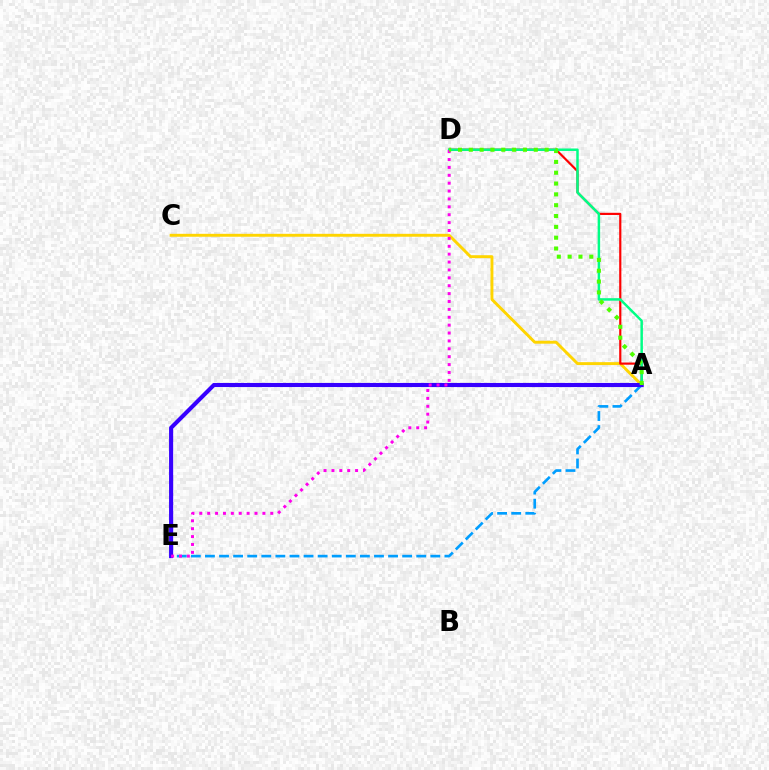{('A', 'E'): [{'color': '#009eff', 'line_style': 'dashed', 'thickness': 1.91}, {'color': '#3700ff', 'line_style': 'solid', 'thickness': 2.95}], ('A', 'C'): [{'color': '#ffd500', 'line_style': 'solid', 'thickness': 2.1}], ('A', 'D'): [{'color': '#ff0000', 'line_style': 'solid', 'thickness': 1.57}, {'color': '#00ff86', 'line_style': 'solid', 'thickness': 1.79}, {'color': '#4fff00', 'line_style': 'dotted', 'thickness': 2.94}], ('D', 'E'): [{'color': '#ff00ed', 'line_style': 'dotted', 'thickness': 2.14}]}